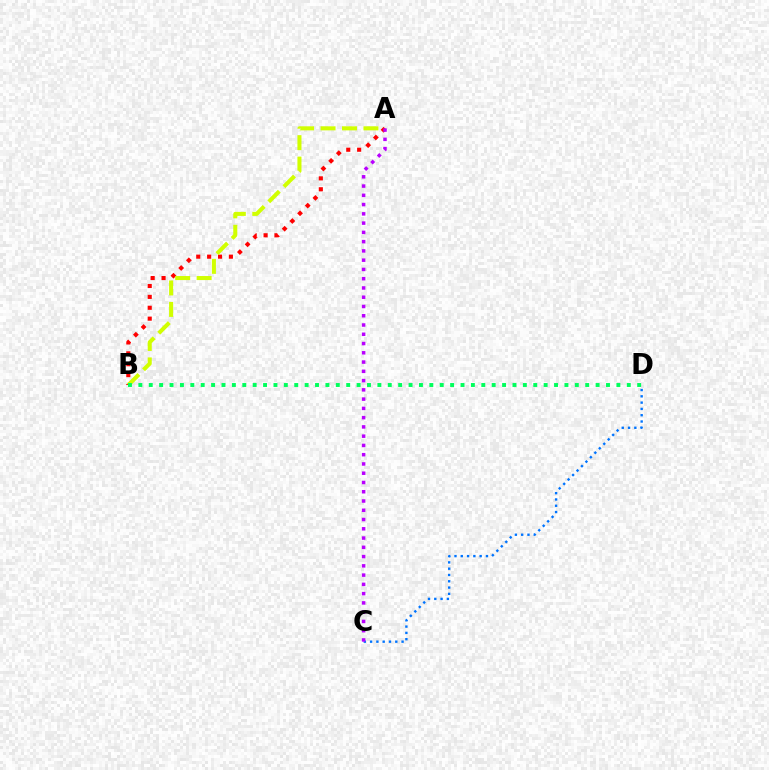{('A', 'B'): [{'color': '#ff0000', 'line_style': 'dotted', 'thickness': 2.96}, {'color': '#d1ff00', 'line_style': 'dashed', 'thickness': 2.91}], ('C', 'D'): [{'color': '#0074ff', 'line_style': 'dotted', 'thickness': 1.71}], ('A', 'C'): [{'color': '#b900ff', 'line_style': 'dotted', 'thickness': 2.52}], ('B', 'D'): [{'color': '#00ff5c', 'line_style': 'dotted', 'thickness': 2.82}]}